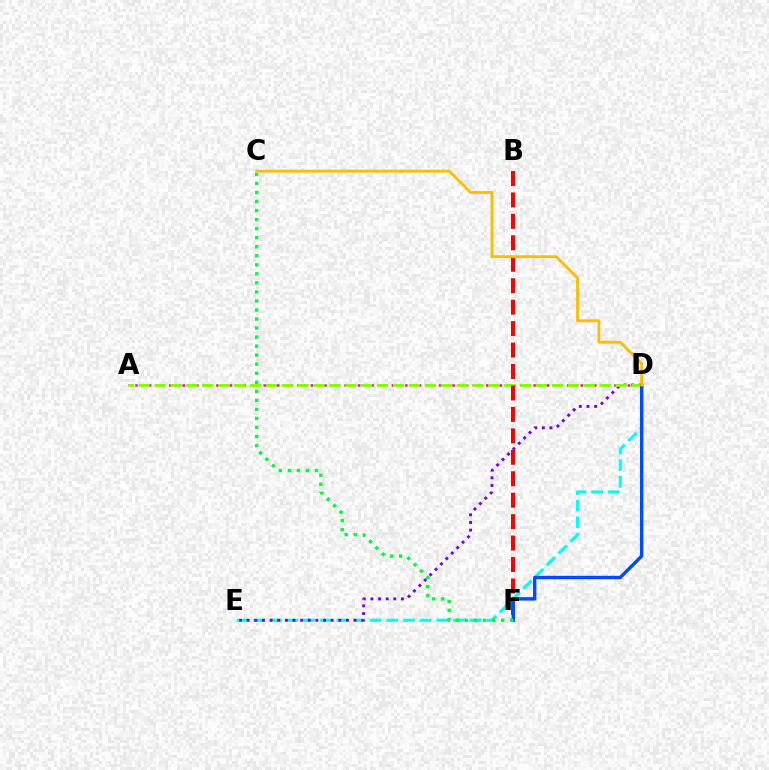{('D', 'E'): [{'color': '#00fff6', 'line_style': 'dashed', 'thickness': 2.26}, {'color': '#7200ff', 'line_style': 'dotted', 'thickness': 2.08}], ('A', 'D'): [{'color': '#ff00cf', 'line_style': 'dotted', 'thickness': 1.83}, {'color': '#84ff00', 'line_style': 'dashed', 'thickness': 2.16}], ('B', 'F'): [{'color': '#ff0000', 'line_style': 'dashed', 'thickness': 2.91}], ('D', 'F'): [{'color': '#004bff', 'line_style': 'solid', 'thickness': 2.44}], ('C', 'F'): [{'color': '#00ff39', 'line_style': 'dotted', 'thickness': 2.46}], ('C', 'D'): [{'color': '#ffbd00', 'line_style': 'solid', 'thickness': 2.03}]}